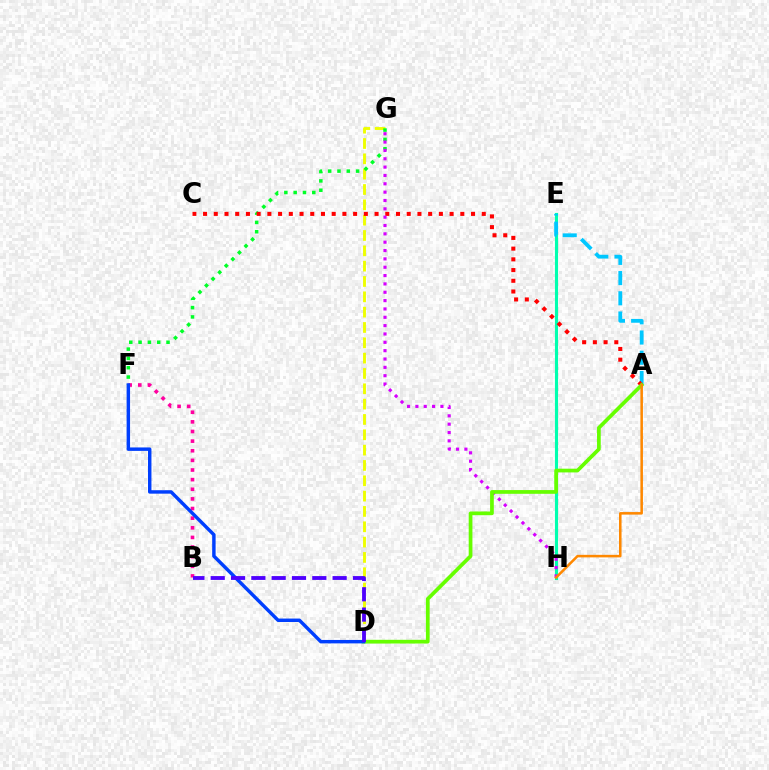{('E', 'H'): [{'color': '#00ffaf', 'line_style': 'solid', 'thickness': 2.25}], ('D', 'G'): [{'color': '#eeff00', 'line_style': 'dashed', 'thickness': 2.08}], ('A', 'E'): [{'color': '#00c7ff', 'line_style': 'dashed', 'thickness': 2.75}], ('F', 'G'): [{'color': '#00ff27', 'line_style': 'dotted', 'thickness': 2.53}], ('B', 'F'): [{'color': '#ff00a0', 'line_style': 'dotted', 'thickness': 2.62}], ('A', 'C'): [{'color': '#ff0000', 'line_style': 'dotted', 'thickness': 2.91}], ('G', 'H'): [{'color': '#d600ff', 'line_style': 'dotted', 'thickness': 2.27}], ('A', 'D'): [{'color': '#66ff00', 'line_style': 'solid', 'thickness': 2.68}], ('D', 'F'): [{'color': '#003fff', 'line_style': 'solid', 'thickness': 2.48}], ('A', 'H'): [{'color': '#ff8800', 'line_style': 'solid', 'thickness': 1.83}], ('B', 'D'): [{'color': '#4f00ff', 'line_style': 'dashed', 'thickness': 2.76}]}